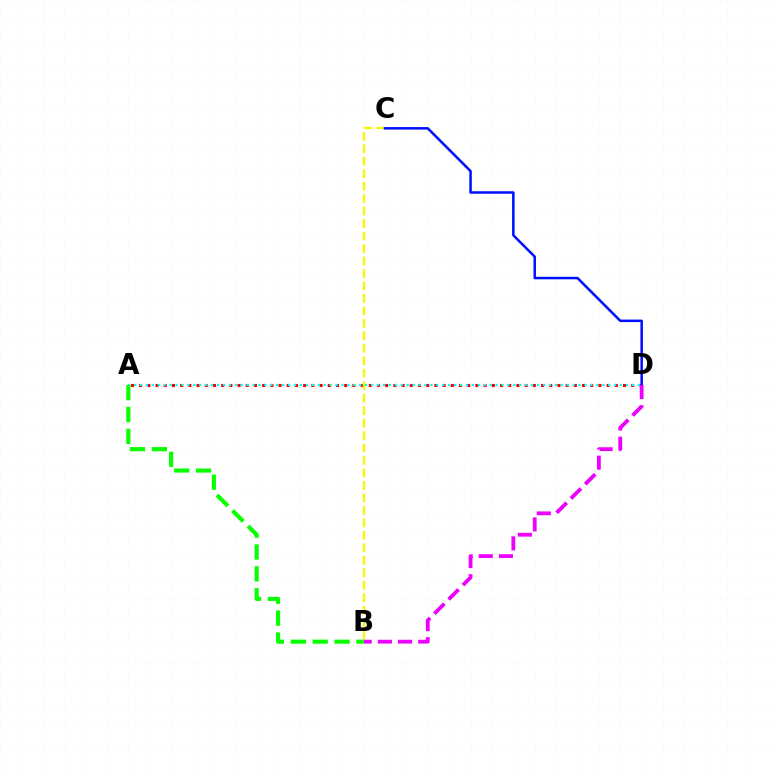{('A', 'D'): [{'color': '#ff0000', 'line_style': 'dotted', 'thickness': 2.23}, {'color': '#00fff6', 'line_style': 'dotted', 'thickness': 1.61}], ('B', 'C'): [{'color': '#fcf500', 'line_style': 'dashed', 'thickness': 1.69}], ('C', 'D'): [{'color': '#0010ff', 'line_style': 'solid', 'thickness': 1.81}], ('B', 'D'): [{'color': '#ee00ff', 'line_style': 'dashed', 'thickness': 2.74}], ('A', 'B'): [{'color': '#08ff00', 'line_style': 'dashed', 'thickness': 2.97}]}